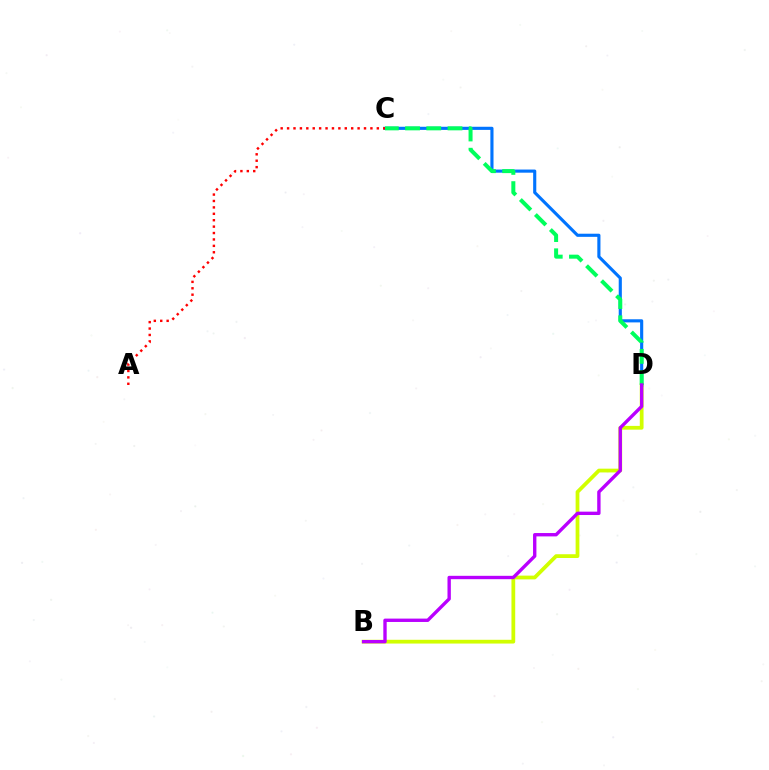{('B', 'D'): [{'color': '#d1ff00', 'line_style': 'solid', 'thickness': 2.71}, {'color': '#b900ff', 'line_style': 'solid', 'thickness': 2.42}], ('C', 'D'): [{'color': '#0074ff', 'line_style': 'solid', 'thickness': 2.25}, {'color': '#00ff5c', 'line_style': 'dashed', 'thickness': 2.88}], ('A', 'C'): [{'color': '#ff0000', 'line_style': 'dotted', 'thickness': 1.74}]}